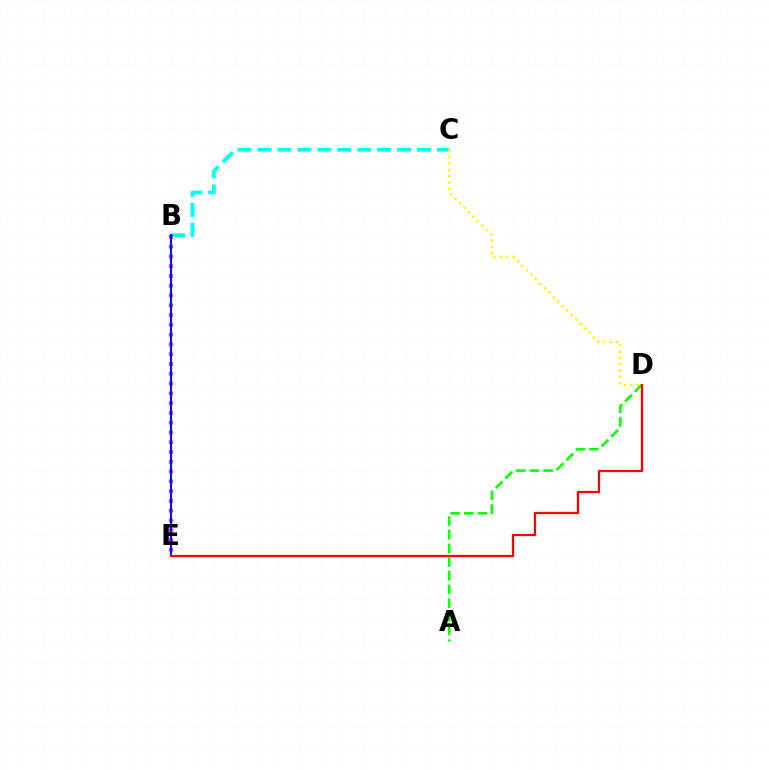{('B', 'C'): [{'color': '#00fff6', 'line_style': 'dashed', 'thickness': 2.71}], ('B', 'E'): [{'color': '#ee00ff', 'line_style': 'dotted', 'thickness': 2.66}, {'color': '#0010ff', 'line_style': 'solid', 'thickness': 1.5}], ('A', 'D'): [{'color': '#08ff00', 'line_style': 'dashed', 'thickness': 1.86}], ('C', 'D'): [{'color': '#fcf500', 'line_style': 'dotted', 'thickness': 1.72}], ('D', 'E'): [{'color': '#ff0000', 'line_style': 'solid', 'thickness': 1.64}]}